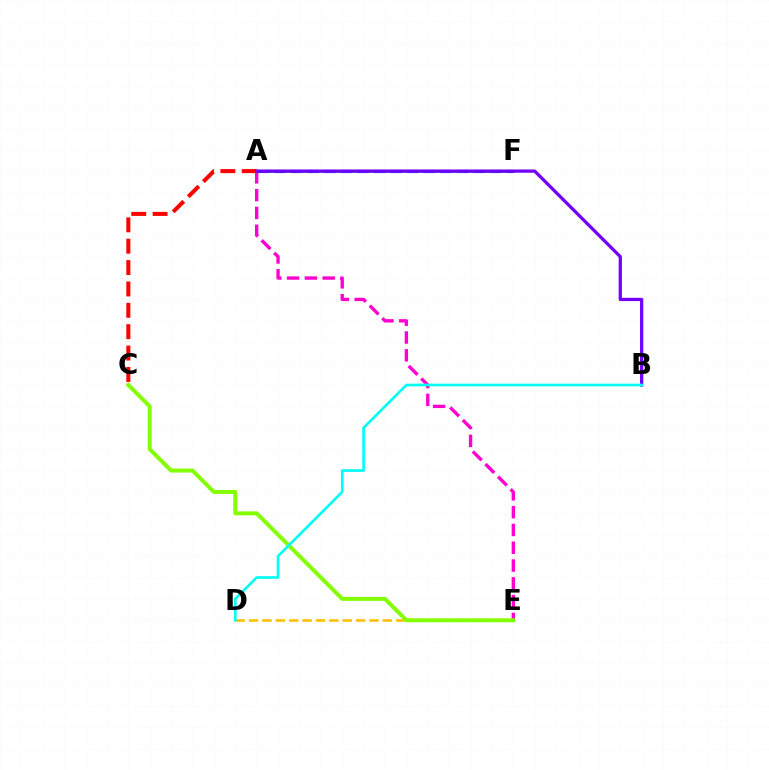{('A', 'E'): [{'color': '#ff00cf', 'line_style': 'dashed', 'thickness': 2.42}], ('A', 'F'): [{'color': '#00ff39', 'line_style': 'solid', 'thickness': 2.12}, {'color': '#004bff', 'line_style': 'dashed', 'thickness': 2.26}], ('D', 'E'): [{'color': '#ffbd00', 'line_style': 'dashed', 'thickness': 1.82}], ('A', 'C'): [{'color': '#ff0000', 'line_style': 'dashed', 'thickness': 2.9}], ('C', 'E'): [{'color': '#84ff00', 'line_style': 'solid', 'thickness': 2.86}], ('A', 'B'): [{'color': '#7200ff', 'line_style': 'solid', 'thickness': 2.34}], ('B', 'D'): [{'color': '#00fff6', 'line_style': 'solid', 'thickness': 1.92}]}